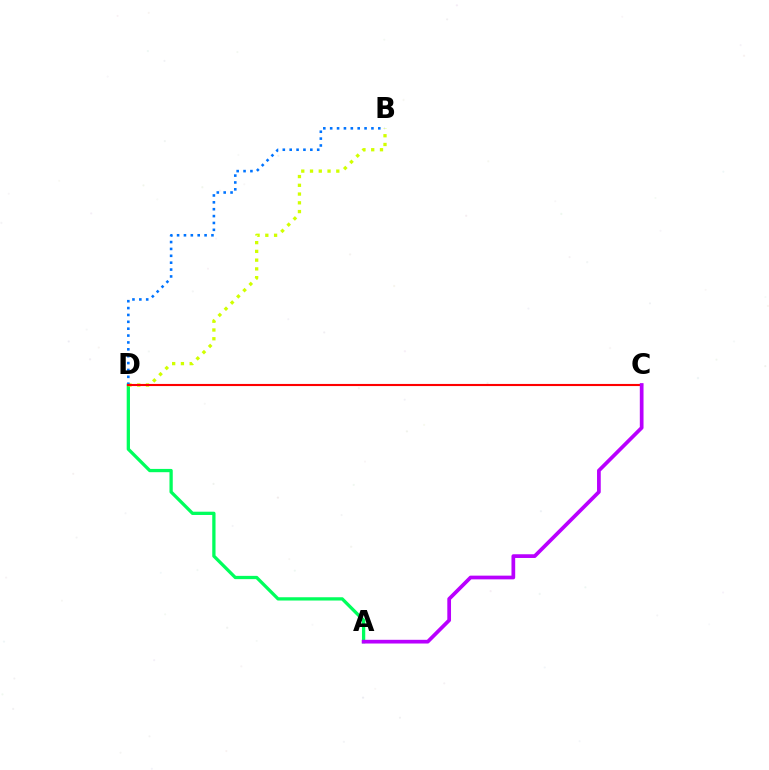{('A', 'D'): [{'color': '#00ff5c', 'line_style': 'solid', 'thickness': 2.36}], ('B', 'D'): [{'color': '#d1ff00', 'line_style': 'dotted', 'thickness': 2.38}, {'color': '#0074ff', 'line_style': 'dotted', 'thickness': 1.87}], ('C', 'D'): [{'color': '#ff0000', 'line_style': 'solid', 'thickness': 1.52}], ('A', 'C'): [{'color': '#b900ff', 'line_style': 'solid', 'thickness': 2.67}]}